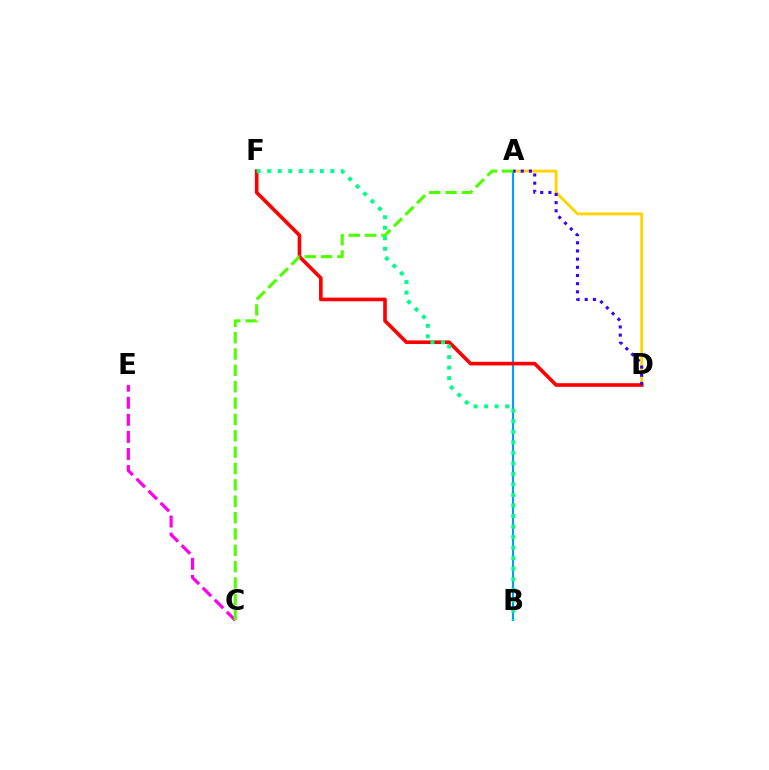{('A', 'D'): [{'color': '#ffd500', 'line_style': 'solid', 'thickness': 2.06}, {'color': '#3700ff', 'line_style': 'dotted', 'thickness': 2.22}], ('C', 'E'): [{'color': '#ff00ed', 'line_style': 'dashed', 'thickness': 2.32}], ('A', 'B'): [{'color': '#009eff', 'line_style': 'solid', 'thickness': 1.53}], ('D', 'F'): [{'color': '#ff0000', 'line_style': 'solid', 'thickness': 2.61}], ('A', 'C'): [{'color': '#4fff00', 'line_style': 'dashed', 'thickness': 2.22}], ('B', 'F'): [{'color': '#00ff86', 'line_style': 'dotted', 'thickness': 2.86}]}